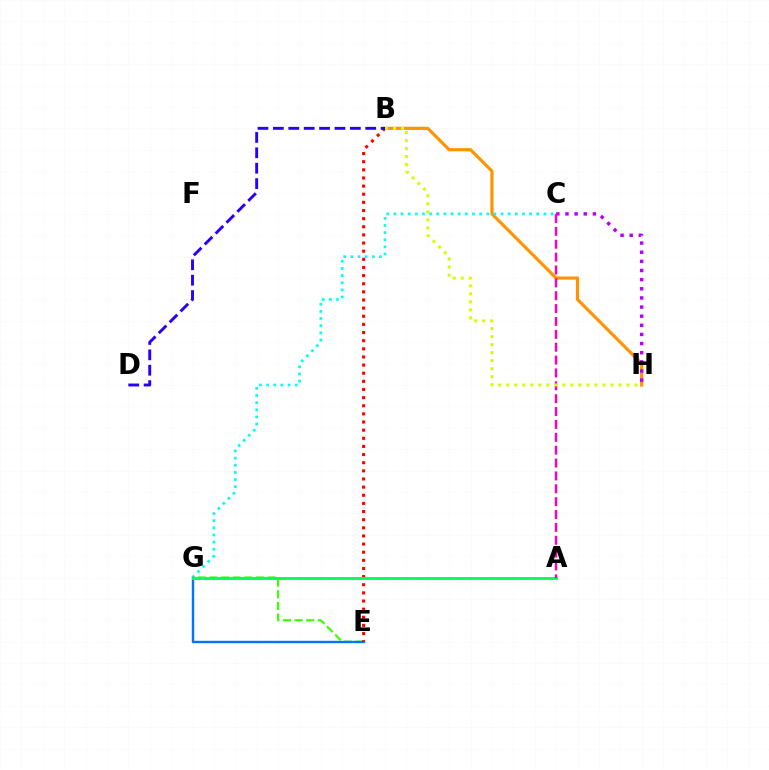{('B', 'H'): [{'color': '#ff9400', 'line_style': 'solid', 'thickness': 2.27}, {'color': '#d1ff00', 'line_style': 'dotted', 'thickness': 2.18}], ('C', 'G'): [{'color': '#00fff6', 'line_style': 'dotted', 'thickness': 1.94}], ('C', 'H'): [{'color': '#b900ff', 'line_style': 'dotted', 'thickness': 2.48}], ('E', 'G'): [{'color': '#3dff00', 'line_style': 'dashed', 'thickness': 1.58}, {'color': '#0074ff', 'line_style': 'solid', 'thickness': 1.72}], ('B', 'E'): [{'color': '#ff0000', 'line_style': 'dotted', 'thickness': 2.21}], ('B', 'D'): [{'color': '#2500ff', 'line_style': 'dashed', 'thickness': 2.09}], ('A', 'G'): [{'color': '#00ff5c', 'line_style': 'solid', 'thickness': 2.09}], ('A', 'C'): [{'color': '#ff00ac', 'line_style': 'dashed', 'thickness': 1.75}]}